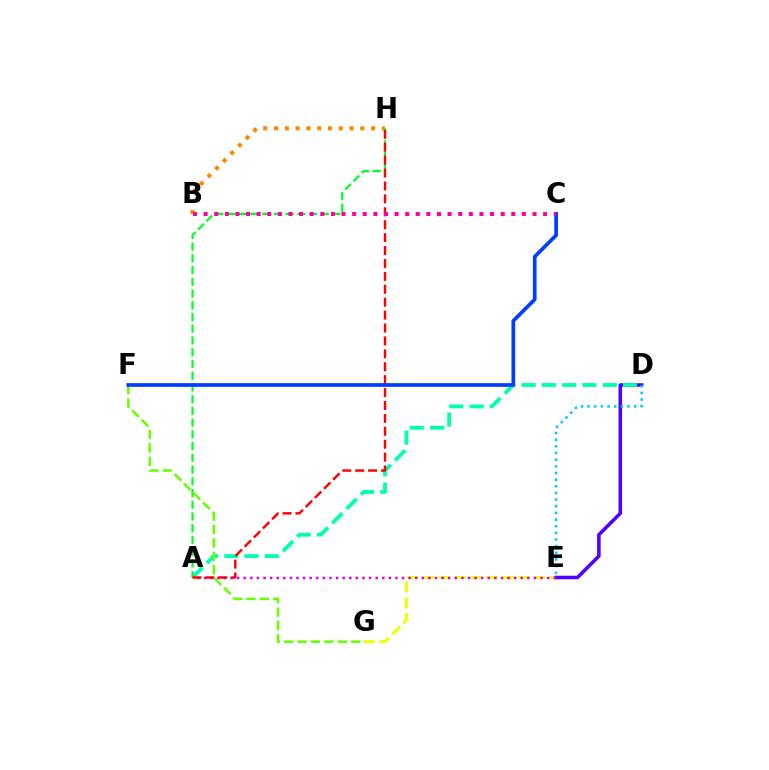{('E', 'G'): [{'color': '#eeff00', 'line_style': 'dashed', 'thickness': 2.16}], ('D', 'E'): [{'color': '#4f00ff', 'line_style': 'solid', 'thickness': 2.57}, {'color': '#00c7ff', 'line_style': 'dotted', 'thickness': 1.81}], ('B', 'H'): [{'color': '#ff8800', 'line_style': 'dotted', 'thickness': 2.93}], ('A', 'D'): [{'color': '#00ffaf', 'line_style': 'dashed', 'thickness': 2.76}], ('A', 'E'): [{'color': '#d600ff', 'line_style': 'dotted', 'thickness': 1.79}], ('A', 'H'): [{'color': '#00ff27', 'line_style': 'dashed', 'thickness': 1.59}, {'color': '#ff0000', 'line_style': 'dashed', 'thickness': 1.75}], ('F', 'G'): [{'color': '#66ff00', 'line_style': 'dashed', 'thickness': 1.82}], ('C', 'F'): [{'color': '#003fff', 'line_style': 'solid', 'thickness': 2.68}], ('B', 'C'): [{'color': '#ff00a0', 'line_style': 'dotted', 'thickness': 2.88}]}